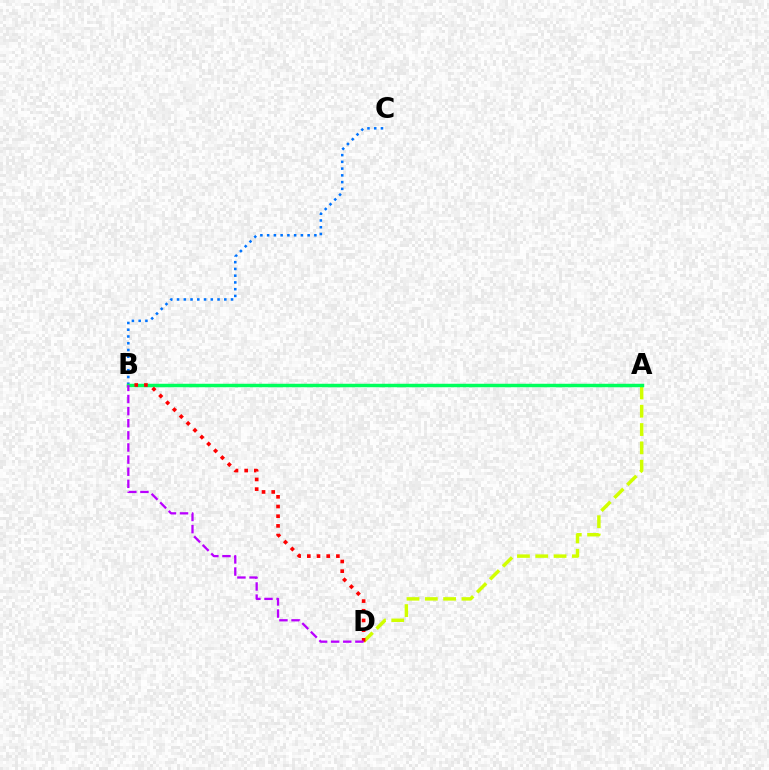{('B', 'C'): [{'color': '#0074ff', 'line_style': 'dotted', 'thickness': 1.83}], ('A', 'D'): [{'color': '#d1ff00', 'line_style': 'dashed', 'thickness': 2.49}], ('A', 'B'): [{'color': '#00ff5c', 'line_style': 'solid', 'thickness': 2.5}], ('B', 'D'): [{'color': '#ff0000', 'line_style': 'dotted', 'thickness': 2.63}, {'color': '#b900ff', 'line_style': 'dashed', 'thickness': 1.65}]}